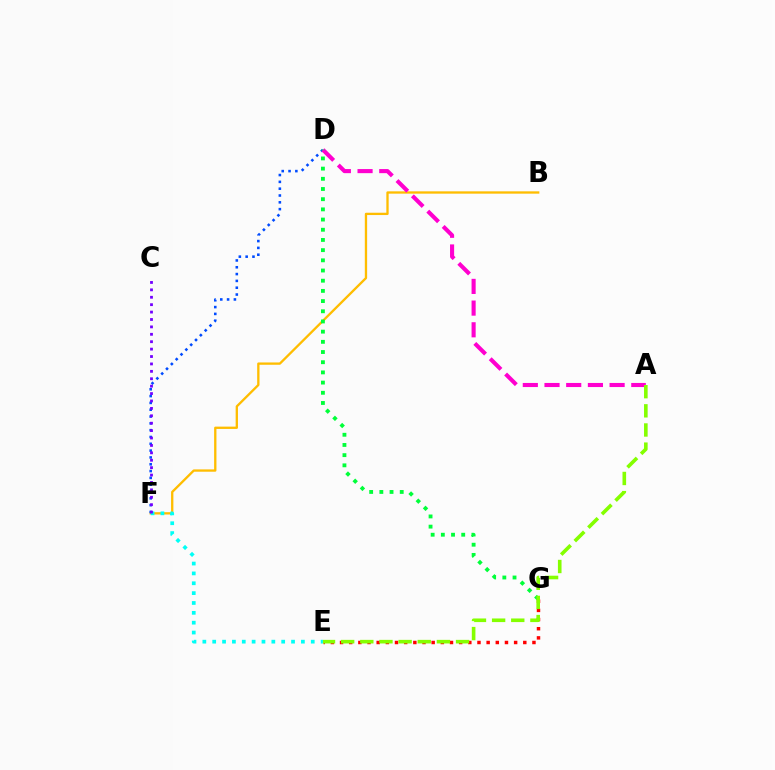{('B', 'F'): [{'color': '#ffbd00', 'line_style': 'solid', 'thickness': 1.67}], ('E', 'G'): [{'color': '#ff0000', 'line_style': 'dotted', 'thickness': 2.49}], ('D', 'F'): [{'color': '#004bff', 'line_style': 'dotted', 'thickness': 1.85}], ('A', 'D'): [{'color': '#ff00cf', 'line_style': 'dashed', 'thickness': 2.95}], ('E', 'F'): [{'color': '#00fff6', 'line_style': 'dotted', 'thickness': 2.68}], ('D', 'G'): [{'color': '#00ff39', 'line_style': 'dotted', 'thickness': 2.77}], ('C', 'F'): [{'color': '#7200ff', 'line_style': 'dotted', 'thickness': 2.01}], ('A', 'E'): [{'color': '#84ff00', 'line_style': 'dashed', 'thickness': 2.6}]}